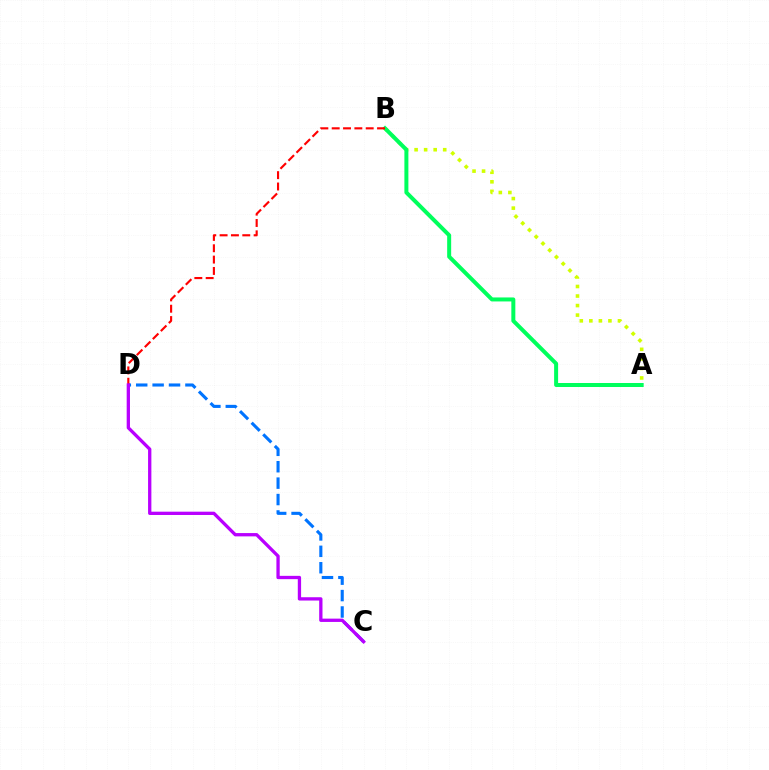{('A', 'B'): [{'color': '#d1ff00', 'line_style': 'dotted', 'thickness': 2.59}, {'color': '#00ff5c', 'line_style': 'solid', 'thickness': 2.88}], ('C', 'D'): [{'color': '#0074ff', 'line_style': 'dashed', 'thickness': 2.23}, {'color': '#b900ff', 'line_style': 'solid', 'thickness': 2.38}], ('B', 'D'): [{'color': '#ff0000', 'line_style': 'dashed', 'thickness': 1.54}]}